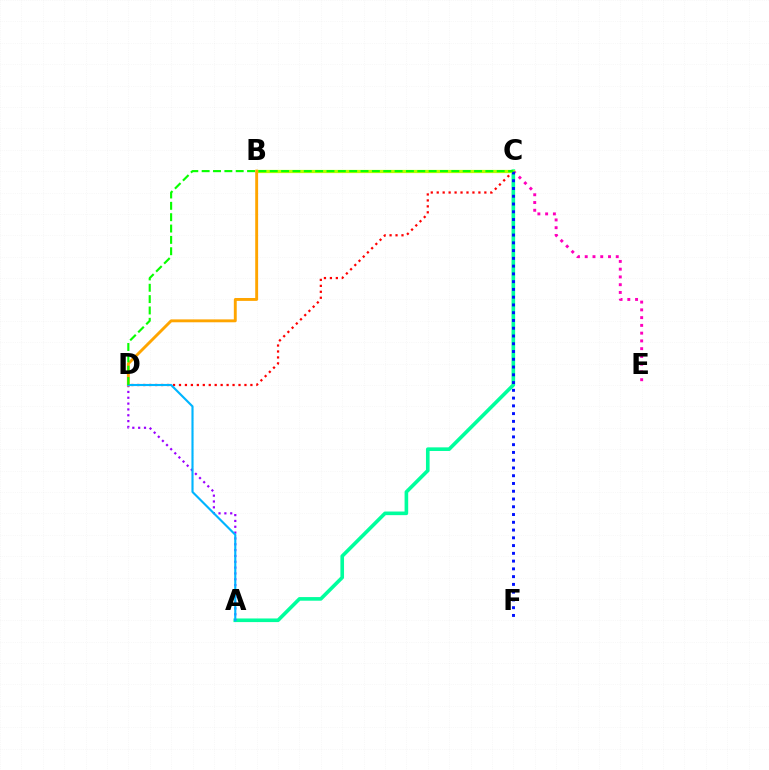{('C', 'D'): [{'color': '#ff0000', 'line_style': 'dotted', 'thickness': 1.62}, {'color': '#08ff00', 'line_style': 'dashed', 'thickness': 1.54}], ('A', 'C'): [{'color': '#00ff9d', 'line_style': 'solid', 'thickness': 2.61}], ('C', 'E'): [{'color': '#ff00bd', 'line_style': 'dotted', 'thickness': 2.11}], ('A', 'D'): [{'color': '#9b00ff', 'line_style': 'dotted', 'thickness': 1.59}, {'color': '#00b5ff', 'line_style': 'solid', 'thickness': 1.54}], ('B', 'C'): [{'color': '#b3ff00', 'line_style': 'solid', 'thickness': 2.33}], ('B', 'D'): [{'color': '#ffa500', 'line_style': 'solid', 'thickness': 2.08}], ('C', 'F'): [{'color': '#0010ff', 'line_style': 'dotted', 'thickness': 2.11}]}